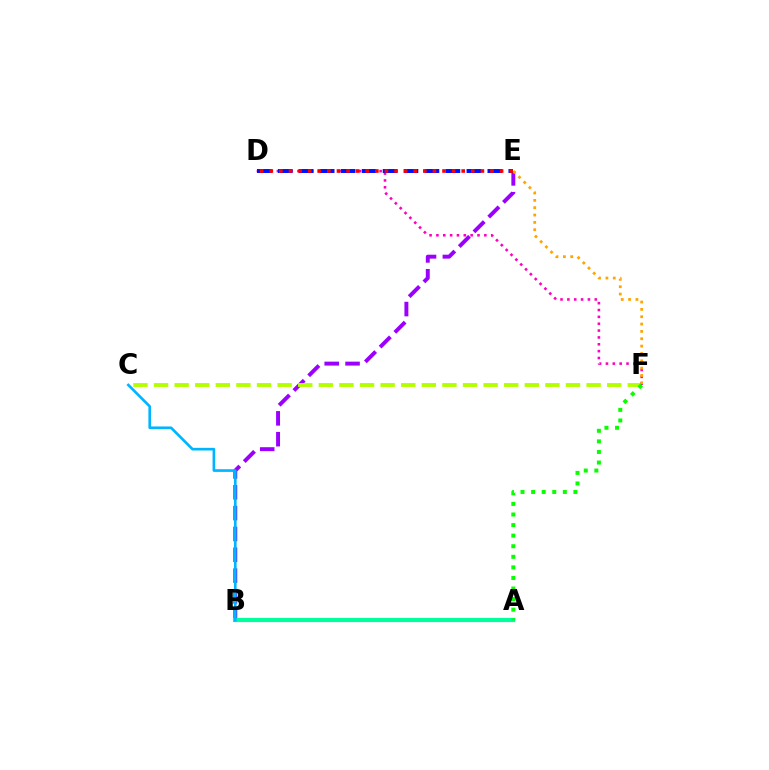{('B', 'E'): [{'color': '#9b00ff', 'line_style': 'dashed', 'thickness': 2.83}], ('C', 'F'): [{'color': '#b3ff00', 'line_style': 'dashed', 'thickness': 2.8}], ('A', 'B'): [{'color': '#00ff9d', 'line_style': 'solid', 'thickness': 2.99}], ('B', 'C'): [{'color': '#00b5ff', 'line_style': 'solid', 'thickness': 1.91}], ('D', 'F'): [{'color': '#ff00bd', 'line_style': 'dotted', 'thickness': 1.86}], ('E', 'F'): [{'color': '#ffa500', 'line_style': 'dotted', 'thickness': 2.0}], ('A', 'F'): [{'color': '#08ff00', 'line_style': 'dotted', 'thickness': 2.87}], ('D', 'E'): [{'color': '#0010ff', 'line_style': 'dashed', 'thickness': 2.85}, {'color': '#ff0000', 'line_style': 'dotted', 'thickness': 2.61}]}